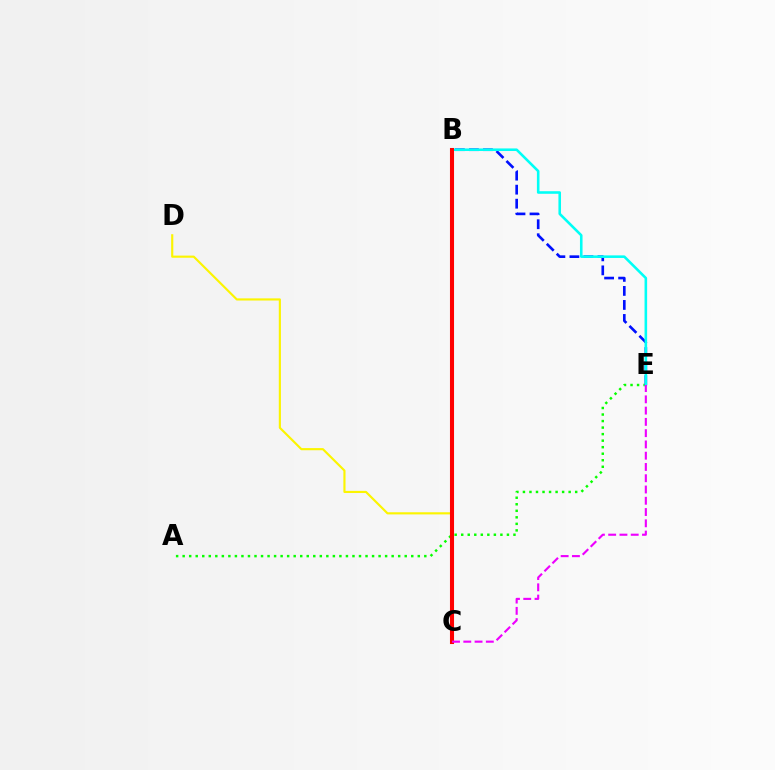{('A', 'E'): [{'color': '#08ff00', 'line_style': 'dotted', 'thickness': 1.77}], ('B', 'E'): [{'color': '#0010ff', 'line_style': 'dashed', 'thickness': 1.9}, {'color': '#00fff6', 'line_style': 'solid', 'thickness': 1.86}], ('C', 'D'): [{'color': '#fcf500', 'line_style': 'solid', 'thickness': 1.55}], ('B', 'C'): [{'color': '#ff0000', 'line_style': 'solid', 'thickness': 2.93}], ('C', 'E'): [{'color': '#ee00ff', 'line_style': 'dashed', 'thickness': 1.53}]}